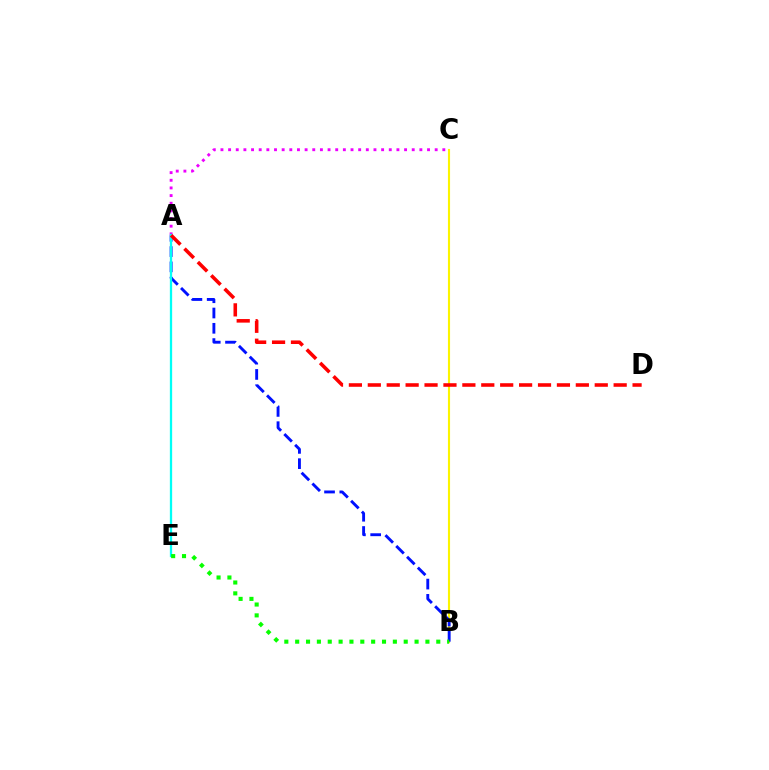{('A', 'C'): [{'color': '#ee00ff', 'line_style': 'dotted', 'thickness': 2.08}], ('B', 'C'): [{'color': '#fcf500', 'line_style': 'solid', 'thickness': 1.53}], ('A', 'B'): [{'color': '#0010ff', 'line_style': 'dashed', 'thickness': 2.08}], ('A', 'E'): [{'color': '#00fff6', 'line_style': 'solid', 'thickness': 1.65}], ('A', 'D'): [{'color': '#ff0000', 'line_style': 'dashed', 'thickness': 2.57}], ('B', 'E'): [{'color': '#08ff00', 'line_style': 'dotted', 'thickness': 2.95}]}